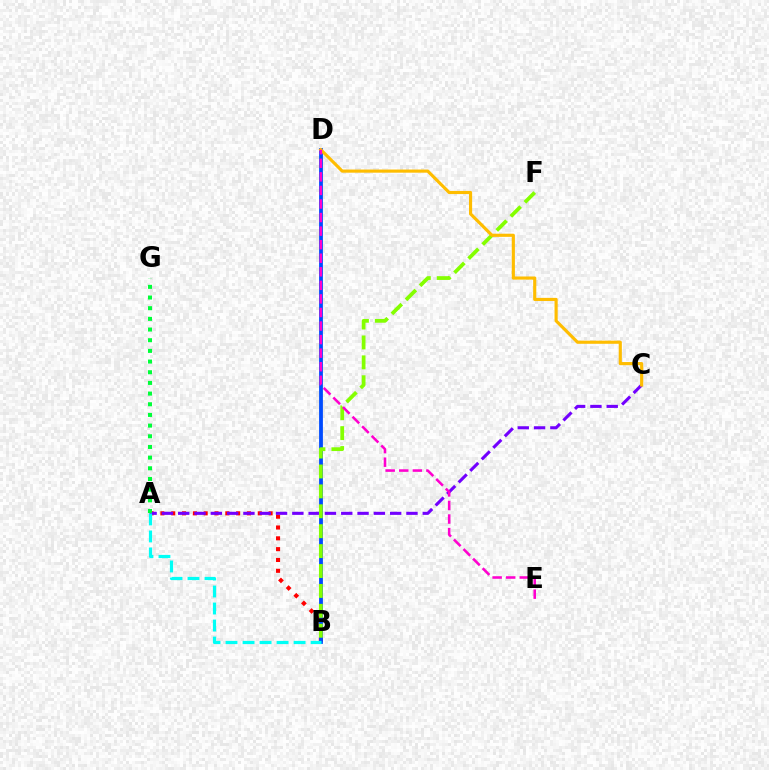{('A', 'B'): [{'color': '#ff0000', 'line_style': 'dotted', 'thickness': 2.94}, {'color': '#00fff6', 'line_style': 'dashed', 'thickness': 2.31}], ('B', 'D'): [{'color': '#004bff', 'line_style': 'solid', 'thickness': 2.73}], ('A', 'C'): [{'color': '#7200ff', 'line_style': 'dashed', 'thickness': 2.21}], ('B', 'F'): [{'color': '#84ff00', 'line_style': 'dashed', 'thickness': 2.7}], ('A', 'G'): [{'color': '#00ff39', 'line_style': 'dotted', 'thickness': 2.9}], ('C', 'D'): [{'color': '#ffbd00', 'line_style': 'solid', 'thickness': 2.26}], ('D', 'E'): [{'color': '#ff00cf', 'line_style': 'dashed', 'thickness': 1.84}]}